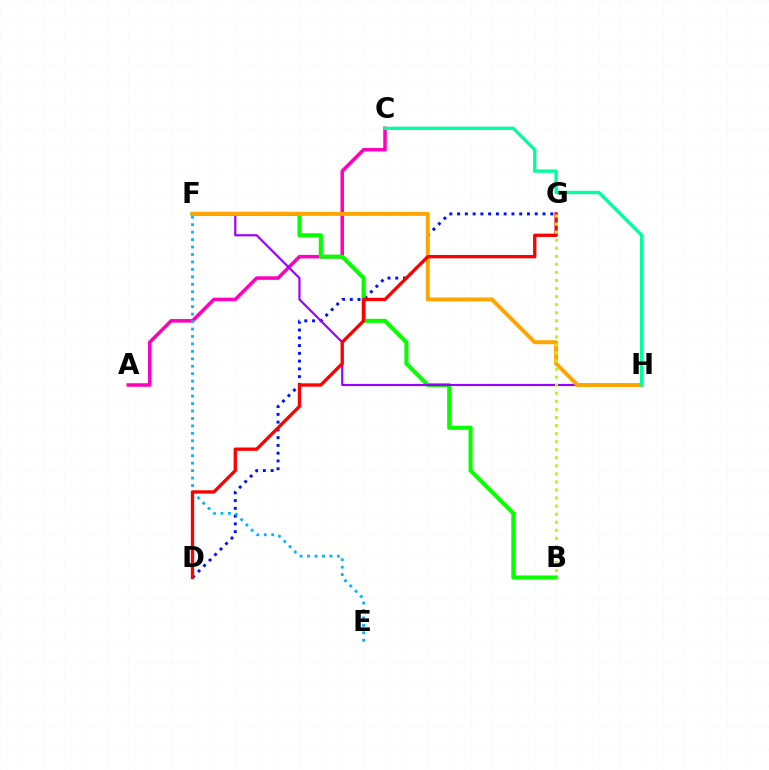{('D', 'G'): [{'color': '#0010ff', 'line_style': 'dotted', 'thickness': 2.11}, {'color': '#ff0000', 'line_style': 'solid', 'thickness': 2.39}], ('A', 'C'): [{'color': '#ff00bd', 'line_style': 'solid', 'thickness': 2.54}], ('B', 'F'): [{'color': '#08ff00', 'line_style': 'solid', 'thickness': 2.94}], ('E', 'F'): [{'color': '#00b5ff', 'line_style': 'dotted', 'thickness': 2.02}], ('F', 'H'): [{'color': '#9b00ff', 'line_style': 'solid', 'thickness': 1.56}, {'color': '#ffa500', 'line_style': 'solid', 'thickness': 2.83}], ('C', 'H'): [{'color': '#00ff9d', 'line_style': 'solid', 'thickness': 2.41}], ('B', 'G'): [{'color': '#b3ff00', 'line_style': 'dotted', 'thickness': 2.19}]}